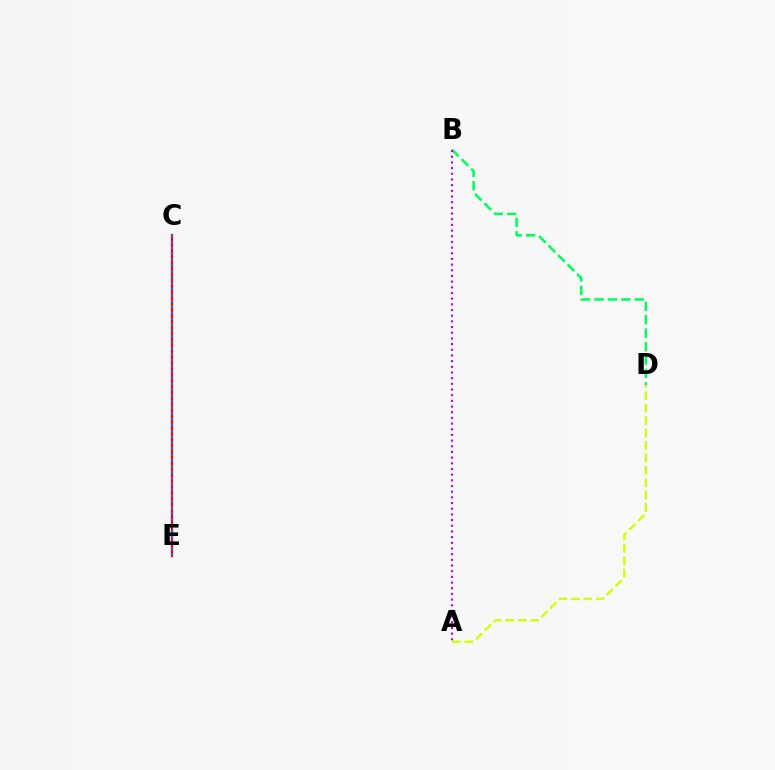{('B', 'D'): [{'color': '#00ff5c', 'line_style': 'dashed', 'thickness': 1.82}], ('C', 'E'): [{'color': '#ff0000', 'line_style': 'solid', 'thickness': 1.62}, {'color': '#0074ff', 'line_style': 'dotted', 'thickness': 1.6}], ('A', 'B'): [{'color': '#b900ff', 'line_style': 'dotted', 'thickness': 1.54}], ('A', 'D'): [{'color': '#d1ff00', 'line_style': 'dashed', 'thickness': 1.69}]}